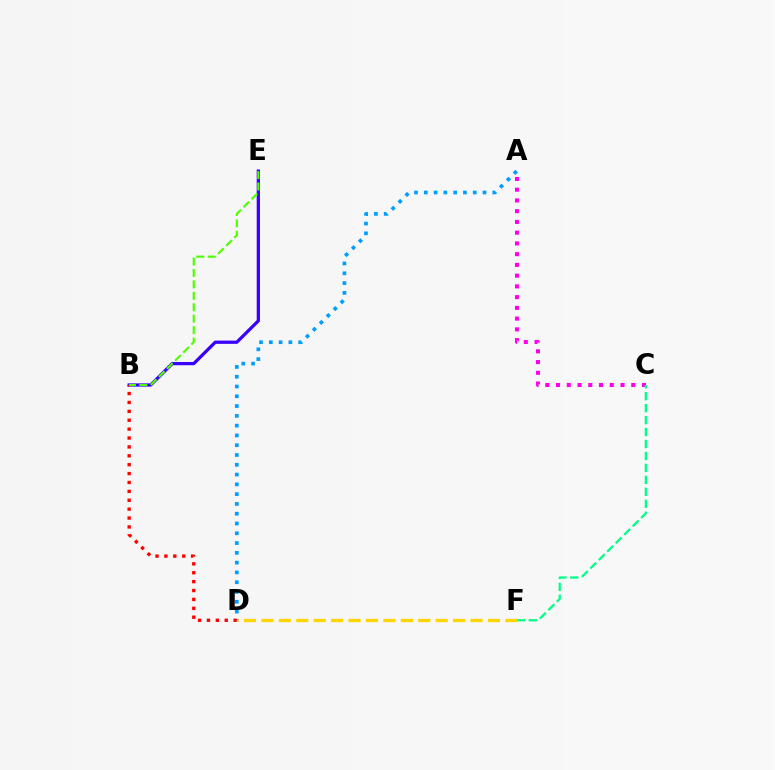{('A', 'C'): [{'color': '#ff00ed', 'line_style': 'dotted', 'thickness': 2.92}], ('C', 'F'): [{'color': '#00ff86', 'line_style': 'dashed', 'thickness': 1.62}], ('D', 'F'): [{'color': '#ffd500', 'line_style': 'dashed', 'thickness': 2.37}], ('B', 'E'): [{'color': '#3700ff', 'line_style': 'solid', 'thickness': 2.34}, {'color': '#4fff00', 'line_style': 'dashed', 'thickness': 1.55}], ('A', 'D'): [{'color': '#009eff', 'line_style': 'dotted', 'thickness': 2.66}], ('B', 'D'): [{'color': '#ff0000', 'line_style': 'dotted', 'thickness': 2.42}]}